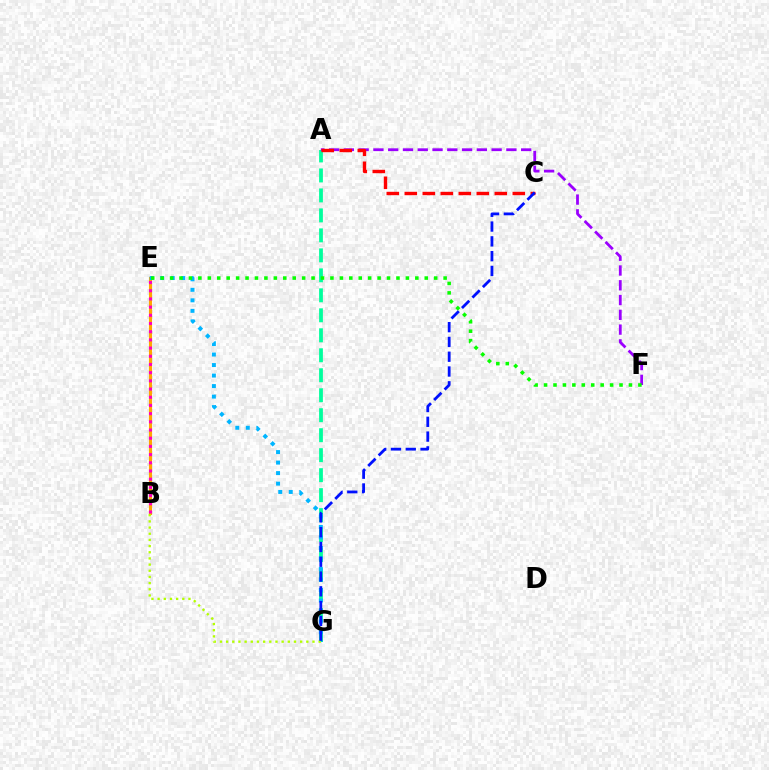{('A', 'G'): [{'color': '#00ff9d', 'line_style': 'dashed', 'thickness': 2.71}], ('B', 'E'): [{'color': '#ffa500', 'line_style': 'solid', 'thickness': 2.24}, {'color': '#ff00bd', 'line_style': 'dotted', 'thickness': 2.23}], ('A', 'F'): [{'color': '#9b00ff', 'line_style': 'dashed', 'thickness': 2.01}], ('A', 'C'): [{'color': '#ff0000', 'line_style': 'dashed', 'thickness': 2.45}], ('E', 'G'): [{'color': '#00b5ff', 'line_style': 'dotted', 'thickness': 2.86}], ('E', 'F'): [{'color': '#08ff00', 'line_style': 'dotted', 'thickness': 2.56}], ('B', 'G'): [{'color': '#b3ff00', 'line_style': 'dotted', 'thickness': 1.68}], ('C', 'G'): [{'color': '#0010ff', 'line_style': 'dashed', 'thickness': 2.01}]}